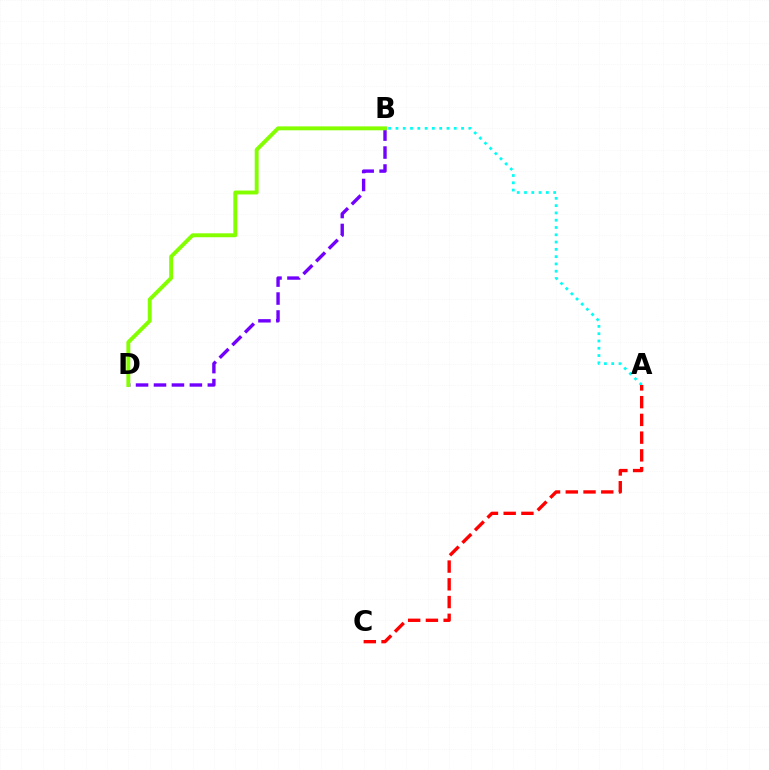{('B', 'D'): [{'color': '#7200ff', 'line_style': 'dashed', 'thickness': 2.44}, {'color': '#84ff00', 'line_style': 'solid', 'thickness': 2.82}], ('A', 'B'): [{'color': '#00fff6', 'line_style': 'dotted', 'thickness': 1.98}], ('A', 'C'): [{'color': '#ff0000', 'line_style': 'dashed', 'thickness': 2.41}]}